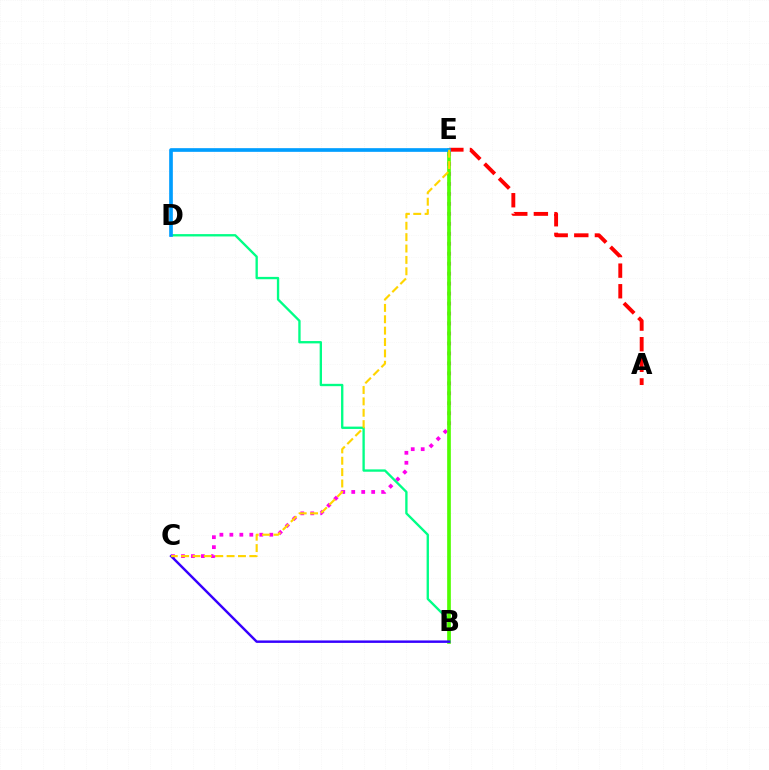{('C', 'E'): [{'color': '#ff00ed', 'line_style': 'dotted', 'thickness': 2.71}, {'color': '#ffd500', 'line_style': 'dashed', 'thickness': 1.54}], ('B', 'D'): [{'color': '#00ff86', 'line_style': 'solid', 'thickness': 1.69}], ('B', 'E'): [{'color': '#4fff00', 'line_style': 'solid', 'thickness': 2.65}], ('B', 'C'): [{'color': '#3700ff', 'line_style': 'solid', 'thickness': 1.76}], ('A', 'E'): [{'color': '#ff0000', 'line_style': 'dashed', 'thickness': 2.8}], ('D', 'E'): [{'color': '#009eff', 'line_style': 'solid', 'thickness': 2.64}]}